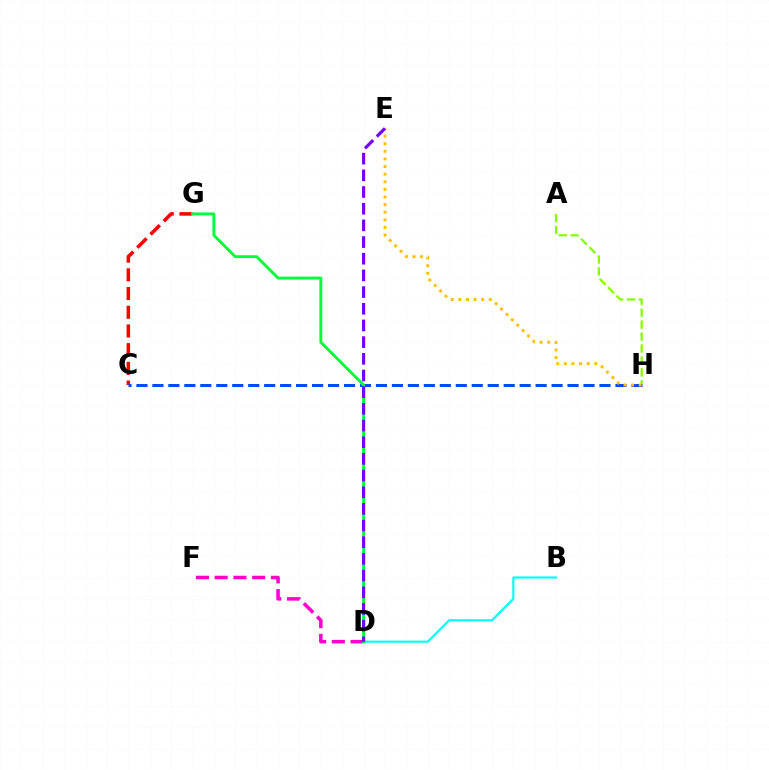{('A', 'H'): [{'color': '#84ff00', 'line_style': 'dashed', 'thickness': 1.62}], ('C', 'G'): [{'color': '#ff0000', 'line_style': 'dashed', 'thickness': 2.54}], ('C', 'H'): [{'color': '#004bff', 'line_style': 'dashed', 'thickness': 2.17}], ('B', 'D'): [{'color': '#00fff6', 'line_style': 'solid', 'thickness': 1.54}], ('D', 'F'): [{'color': '#ff00cf', 'line_style': 'dashed', 'thickness': 2.55}], ('D', 'G'): [{'color': '#00ff39', 'line_style': 'solid', 'thickness': 2.09}], ('E', 'H'): [{'color': '#ffbd00', 'line_style': 'dotted', 'thickness': 2.07}], ('D', 'E'): [{'color': '#7200ff', 'line_style': 'dashed', 'thickness': 2.27}]}